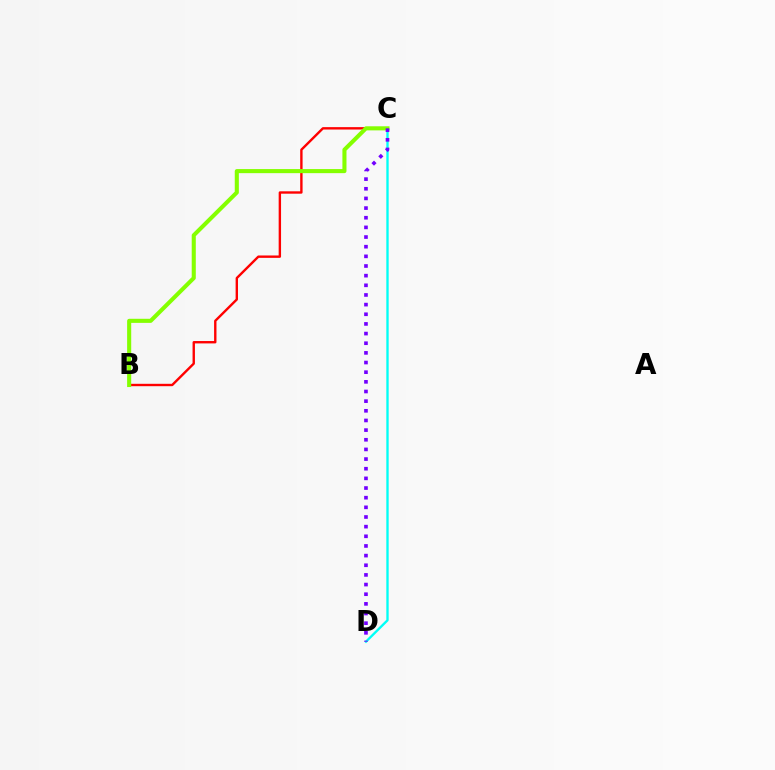{('C', 'D'): [{'color': '#00fff6', 'line_style': 'solid', 'thickness': 1.69}, {'color': '#7200ff', 'line_style': 'dotted', 'thickness': 2.62}], ('B', 'C'): [{'color': '#ff0000', 'line_style': 'solid', 'thickness': 1.72}, {'color': '#84ff00', 'line_style': 'solid', 'thickness': 2.94}]}